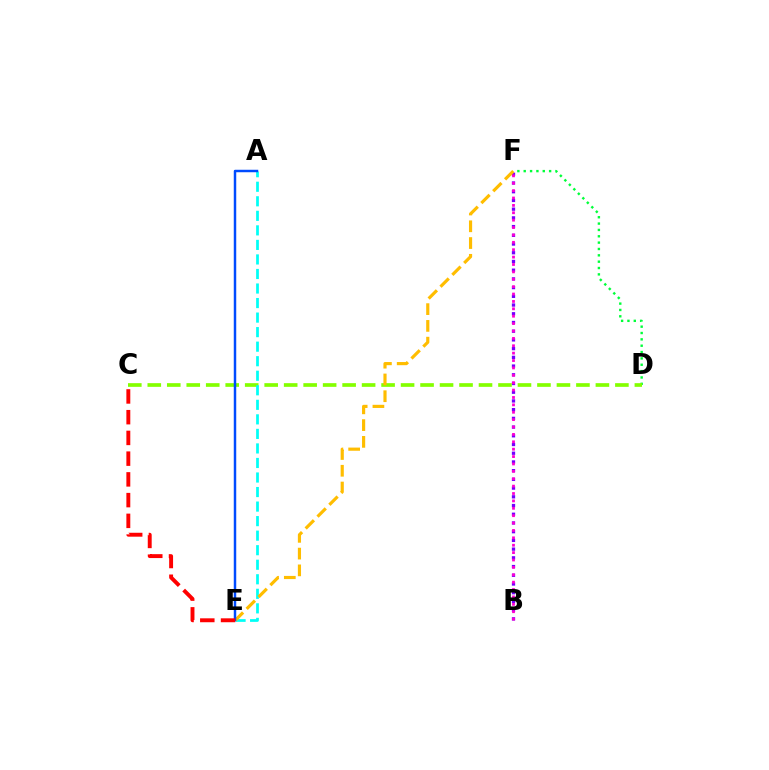{('D', 'F'): [{'color': '#00ff39', 'line_style': 'dotted', 'thickness': 1.72}], ('B', 'F'): [{'color': '#7200ff', 'line_style': 'dotted', 'thickness': 2.37}, {'color': '#ff00cf', 'line_style': 'dotted', 'thickness': 2.01}], ('C', 'D'): [{'color': '#84ff00', 'line_style': 'dashed', 'thickness': 2.65}], ('A', 'E'): [{'color': '#00fff6', 'line_style': 'dashed', 'thickness': 1.97}, {'color': '#004bff', 'line_style': 'solid', 'thickness': 1.78}], ('E', 'F'): [{'color': '#ffbd00', 'line_style': 'dashed', 'thickness': 2.28}], ('C', 'E'): [{'color': '#ff0000', 'line_style': 'dashed', 'thickness': 2.82}]}